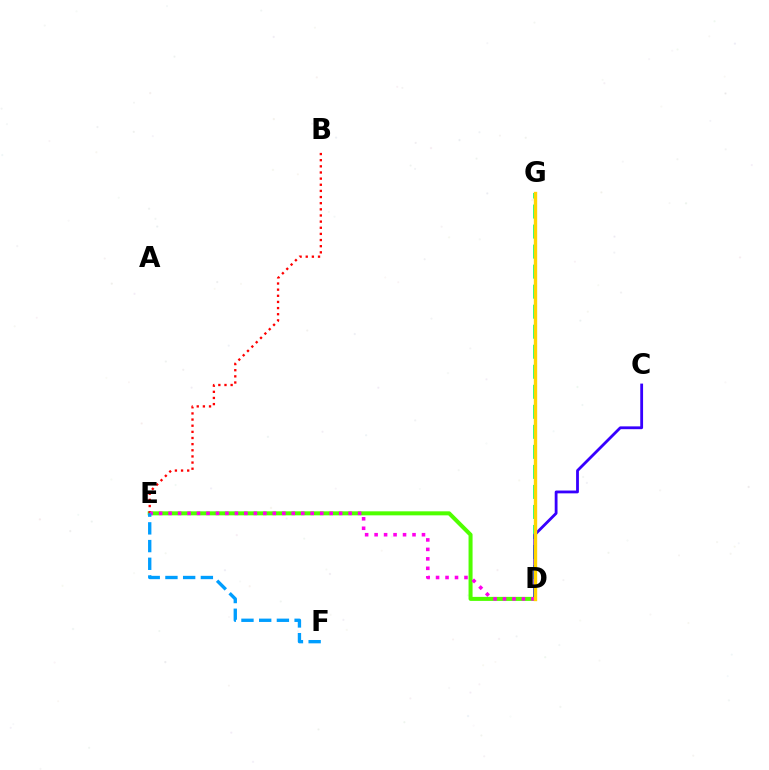{('D', 'E'): [{'color': '#4fff00', 'line_style': 'solid', 'thickness': 2.9}, {'color': '#ff00ed', 'line_style': 'dotted', 'thickness': 2.57}], ('B', 'E'): [{'color': '#ff0000', 'line_style': 'dotted', 'thickness': 1.67}], ('D', 'G'): [{'color': '#00ff86', 'line_style': 'dashed', 'thickness': 2.72}, {'color': '#ffd500', 'line_style': 'solid', 'thickness': 2.43}], ('C', 'D'): [{'color': '#3700ff', 'line_style': 'solid', 'thickness': 2.02}], ('E', 'F'): [{'color': '#009eff', 'line_style': 'dashed', 'thickness': 2.41}]}